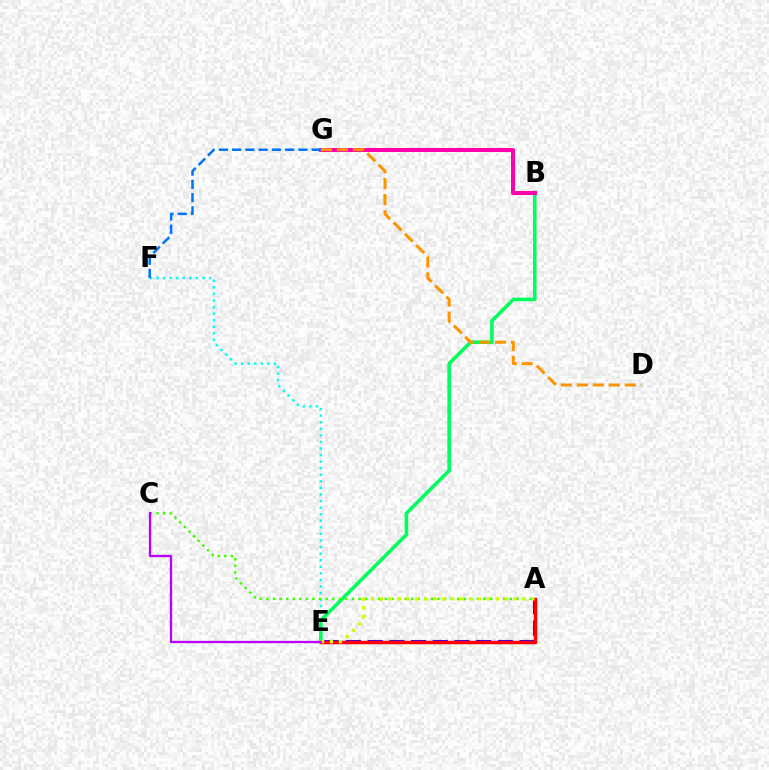{('A', 'E'): [{'color': '#2500ff', 'line_style': 'dashed', 'thickness': 2.95}, {'color': '#ff0000', 'line_style': 'solid', 'thickness': 2.5}, {'color': '#d1ff00', 'line_style': 'dotted', 'thickness': 2.42}], ('E', 'F'): [{'color': '#00fff6', 'line_style': 'dotted', 'thickness': 1.78}], ('B', 'E'): [{'color': '#00ff5c', 'line_style': 'solid', 'thickness': 2.59}], ('B', 'G'): [{'color': '#ff00ac', 'line_style': 'solid', 'thickness': 2.89}], ('A', 'C'): [{'color': '#3dff00', 'line_style': 'dotted', 'thickness': 1.79}], ('D', 'G'): [{'color': '#ff9400', 'line_style': 'dashed', 'thickness': 2.17}], ('C', 'E'): [{'color': '#b900ff', 'line_style': 'solid', 'thickness': 1.65}], ('F', 'G'): [{'color': '#0074ff', 'line_style': 'dashed', 'thickness': 1.8}]}